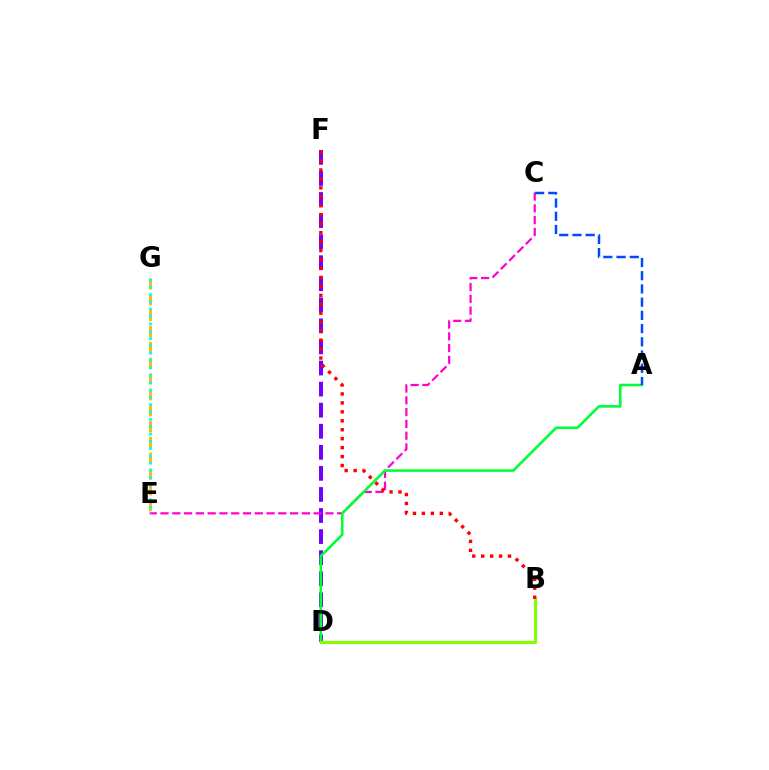{('D', 'F'): [{'color': '#7200ff', 'line_style': 'dashed', 'thickness': 2.86}], ('E', 'G'): [{'color': '#ffbd00', 'line_style': 'dashed', 'thickness': 2.15}, {'color': '#00fff6', 'line_style': 'dotted', 'thickness': 1.99}], ('C', 'E'): [{'color': '#ff00cf', 'line_style': 'dashed', 'thickness': 1.6}], ('A', 'D'): [{'color': '#00ff39', 'line_style': 'solid', 'thickness': 1.88}], ('B', 'D'): [{'color': '#84ff00', 'line_style': 'solid', 'thickness': 2.24}], ('B', 'F'): [{'color': '#ff0000', 'line_style': 'dotted', 'thickness': 2.43}], ('A', 'C'): [{'color': '#004bff', 'line_style': 'dashed', 'thickness': 1.8}]}